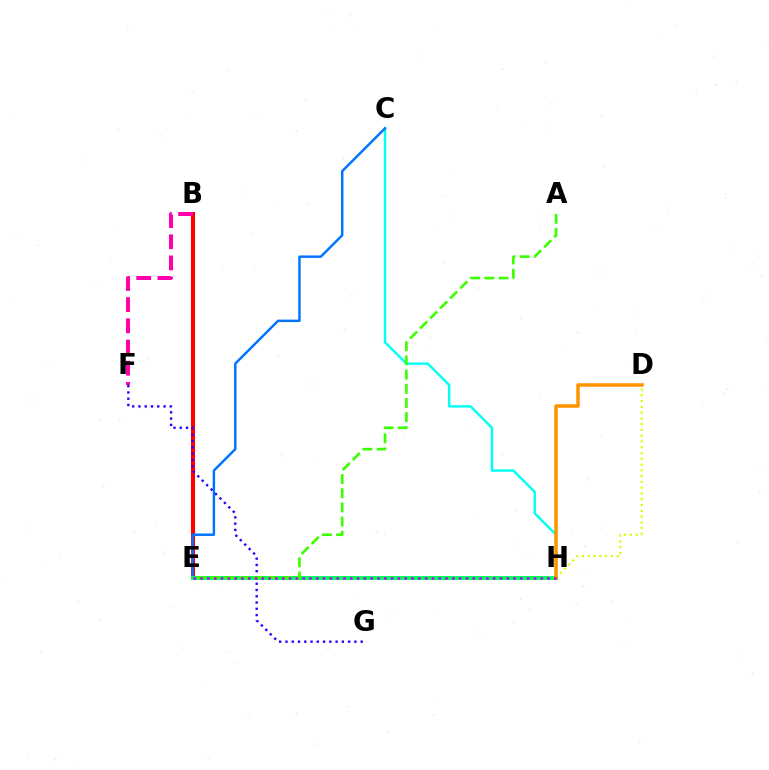{('B', 'E'): [{'color': '#ff0000', 'line_style': 'solid', 'thickness': 2.92}], ('D', 'H'): [{'color': '#d1ff00', 'line_style': 'dotted', 'thickness': 1.57}, {'color': '#ff9400', 'line_style': 'solid', 'thickness': 2.53}], ('C', 'H'): [{'color': '#00fff6', 'line_style': 'solid', 'thickness': 1.73}], ('C', 'E'): [{'color': '#0074ff', 'line_style': 'solid', 'thickness': 1.76}], ('E', 'H'): [{'color': '#00ff5c', 'line_style': 'solid', 'thickness': 2.85}, {'color': '#b900ff', 'line_style': 'dotted', 'thickness': 1.85}], ('B', 'F'): [{'color': '#ff00ac', 'line_style': 'dashed', 'thickness': 2.88}], ('F', 'G'): [{'color': '#2500ff', 'line_style': 'dotted', 'thickness': 1.7}], ('A', 'E'): [{'color': '#3dff00', 'line_style': 'dashed', 'thickness': 1.93}]}